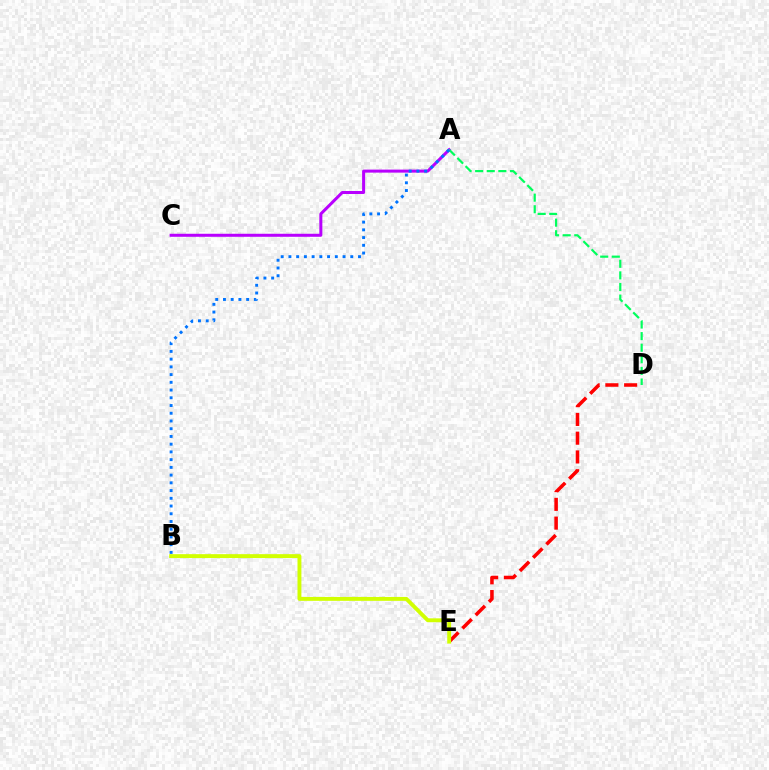{('D', 'E'): [{'color': '#ff0000', 'line_style': 'dashed', 'thickness': 2.55}], ('A', 'C'): [{'color': '#b900ff', 'line_style': 'solid', 'thickness': 2.17}], ('A', 'D'): [{'color': '#00ff5c', 'line_style': 'dashed', 'thickness': 1.58}], ('B', 'E'): [{'color': '#d1ff00', 'line_style': 'solid', 'thickness': 2.8}], ('A', 'B'): [{'color': '#0074ff', 'line_style': 'dotted', 'thickness': 2.1}]}